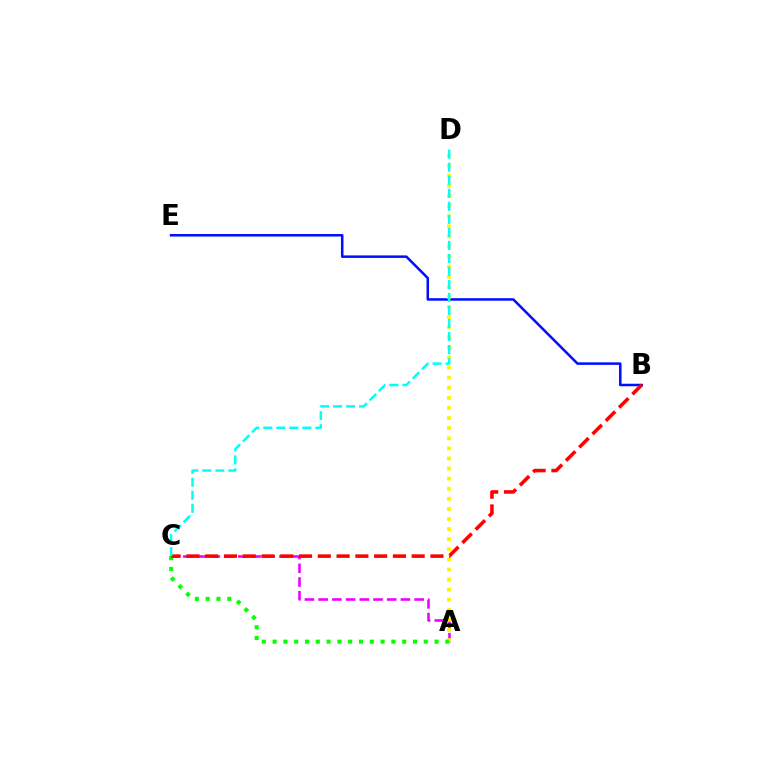{('A', 'C'): [{'color': '#ee00ff', 'line_style': 'dashed', 'thickness': 1.86}, {'color': '#08ff00', 'line_style': 'dotted', 'thickness': 2.93}], ('B', 'E'): [{'color': '#0010ff', 'line_style': 'solid', 'thickness': 1.82}], ('A', 'D'): [{'color': '#fcf500', 'line_style': 'dotted', 'thickness': 2.74}], ('B', 'C'): [{'color': '#ff0000', 'line_style': 'dashed', 'thickness': 2.55}], ('C', 'D'): [{'color': '#00fff6', 'line_style': 'dashed', 'thickness': 1.77}]}